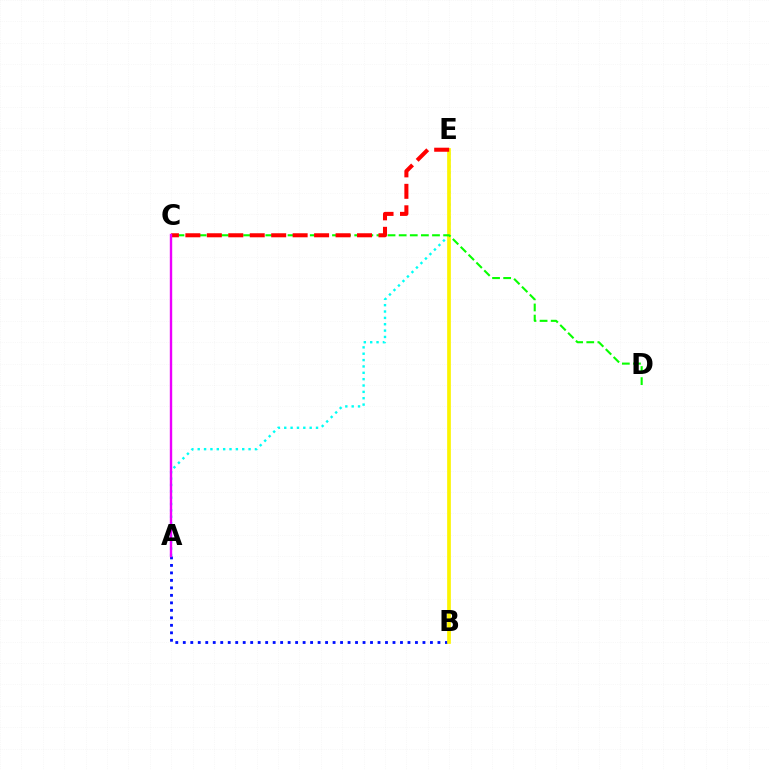{('A', 'E'): [{'color': '#00fff6', 'line_style': 'dotted', 'thickness': 1.73}], ('A', 'B'): [{'color': '#0010ff', 'line_style': 'dotted', 'thickness': 2.03}], ('B', 'E'): [{'color': '#fcf500', 'line_style': 'solid', 'thickness': 2.66}], ('C', 'D'): [{'color': '#08ff00', 'line_style': 'dashed', 'thickness': 1.51}], ('C', 'E'): [{'color': '#ff0000', 'line_style': 'dashed', 'thickness': 2.91}], ('A', 'C'): [{'color': '#ee00ff', 'line_style': 'solid', 'thickness': 1.72}]}